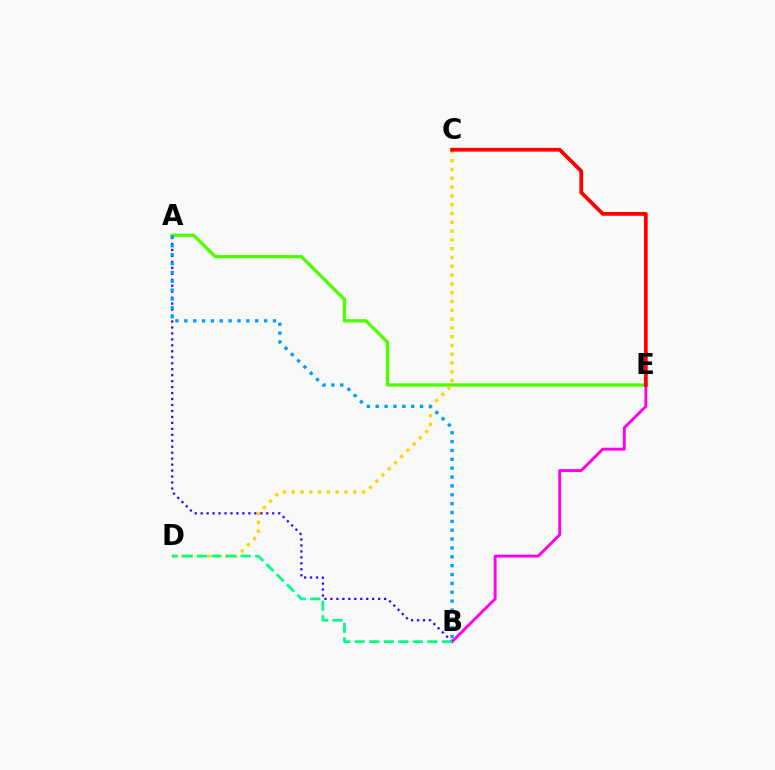{('B', 'E'): [{'color': '#ff00ed', 'line_style': 'solid', 'thickness': 2.1}], ('A', 'E'): [{'color': '#4fff00', 'line_style': 'solid', 'thickness': 2.41}], ('A', 'B'): [{'color': '#3700ff', 'line_style': 'dotted', 'thickness': 1.62}, {'color': '#009eff', 'line_style': 'dotted', 'thickness': 2.41}], ('C', 'D'): [{'color': '#ffd500', 'line_style': 'dotted', 'thickness': 2.39}], ('B', 'D'): [{'color': '#00ff86', 'line_style': 'dashed', 'thickness': 1.98}], ('C', 'E'): [{'color': '#ff0000', 'line_style': 'solid', 'thickness': 2.72}]}